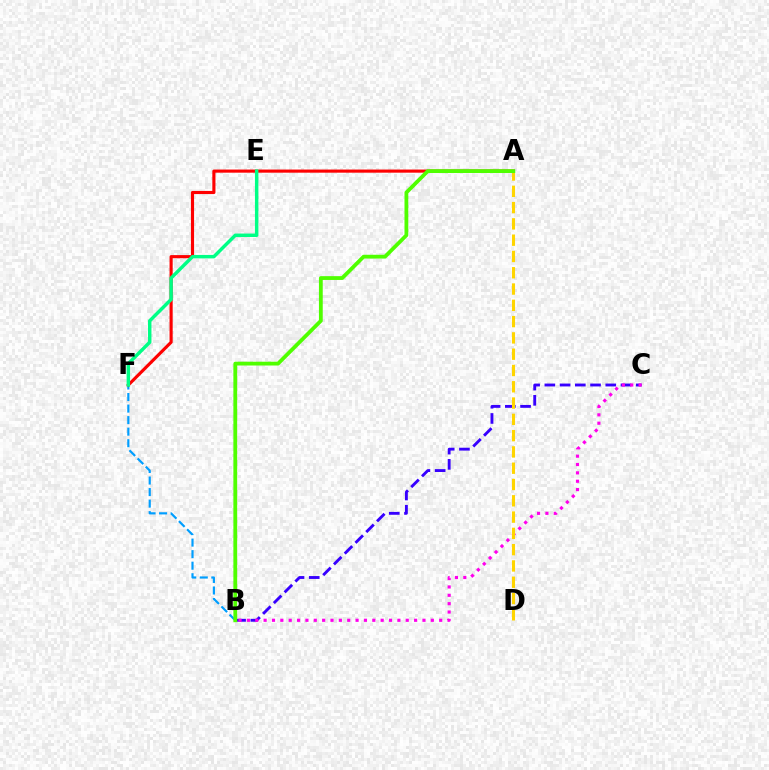{('B', 'F'): [{'color': '#009eff', 'line_style': 'dashed', 'thickness': 1.57}], ('A', 'F'): [{'color': '#ff0000', 'line_style': 'solid', 'thickness': 2.25}], ('B', 'C'): [{'color': '#3700ff', 'line_style': 'dashed', 'thickness': 2.07}, {'color': '#ff00ed', 'line_style': 'dotted', 'thickness': 2.27}], ('A', 'D'): [{'color': '#ffd500', 'line_style': 'dashed', 'thickness': 2.21}], ('E', 'F'): [{'color': '#00ff86', 'line_style': 'solid', 'thickness': 2.48}], ('A', 'B'): [{'color': '#4fff00', 'line_style': 'solid', 'thickness': 2.74}]}